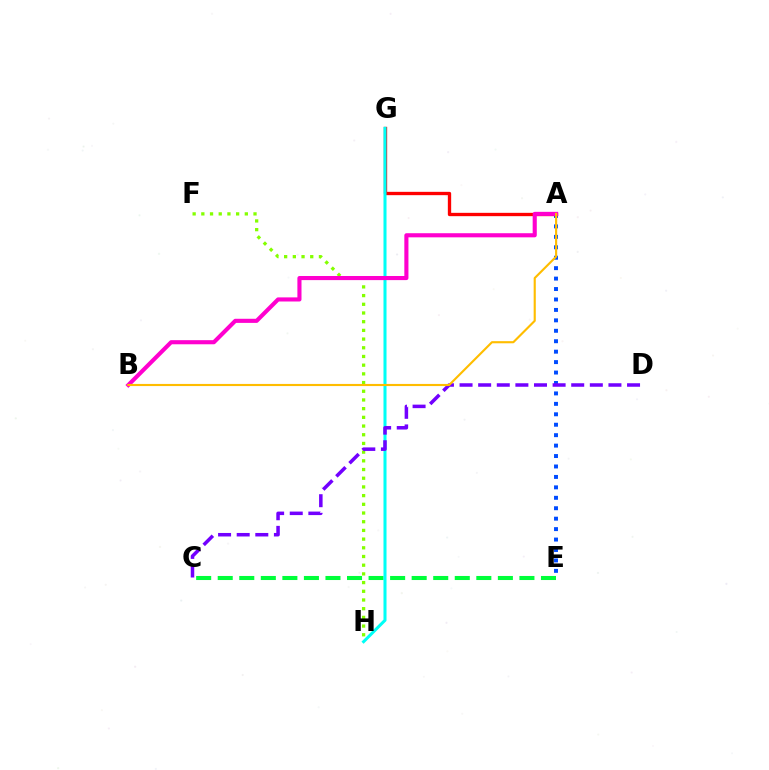{('A', 'E'): [{'color': '#004bff', 'line_style': 'dotted', 'thickness': 2.84}], ('A', 'G'): [{'color': '#ff0000', 'line_style': 'solid', 'thickness': 2.39}], ('C', 'E'): [{'color': '#00ff39', 'line_style': 'dashed', 'thickness': 2.93}], ('F', 'H'): [{'color': '#84ff00', 'line_style': 'dotted', 'thickness': 2.36}], ('G', 'H'): [{'color': '#00fff6', 'line_style': 'solid', 'thickness': 2.19}], ('A', 'B'): [{'color': '#ff00cf', 'line_style': 'solid', 'thickness': 2.96}, {'color': '#ffbd00', 'line_style': 'solid', 'thickness': 1.53}], ('C', 'D'): [{'color': '#7200ff', 'line_style': 'dashed', 'thickness': 2.53}]}